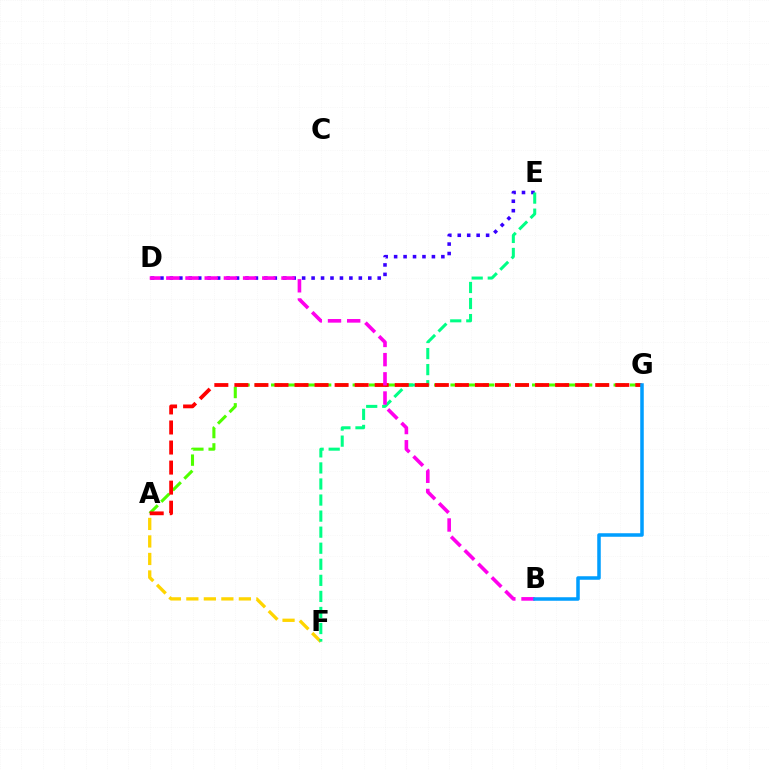{('A', 'F'): [{'color': '#ffd500', 'line_style': 'dashed', 'thickness': 2.38}], ('A', 'G'): [{'color': '#4fff00', 'line_style': 'dashed', 'thickness': 2.22}, {'color': '#ff0000', 'line_style': 'dashed', 'thickness': 2.72}], ('D', 'E'): [{'color': '#3700ff', 'line_style': 'dotted', 'thickness': 2.57}], ('E', 'F'): [{'color': '#00ff86', 'line_style': 'dashed', 'thickness': 2.18}], ('B', 'D'): [{'color': '#ff00ed', 'line_style': 'dashed', 'thickness': 2.61}], ('B', 'G'): [{'color': '#009eff', 'line_style': 'solid', 'thickness': 2.54}]}